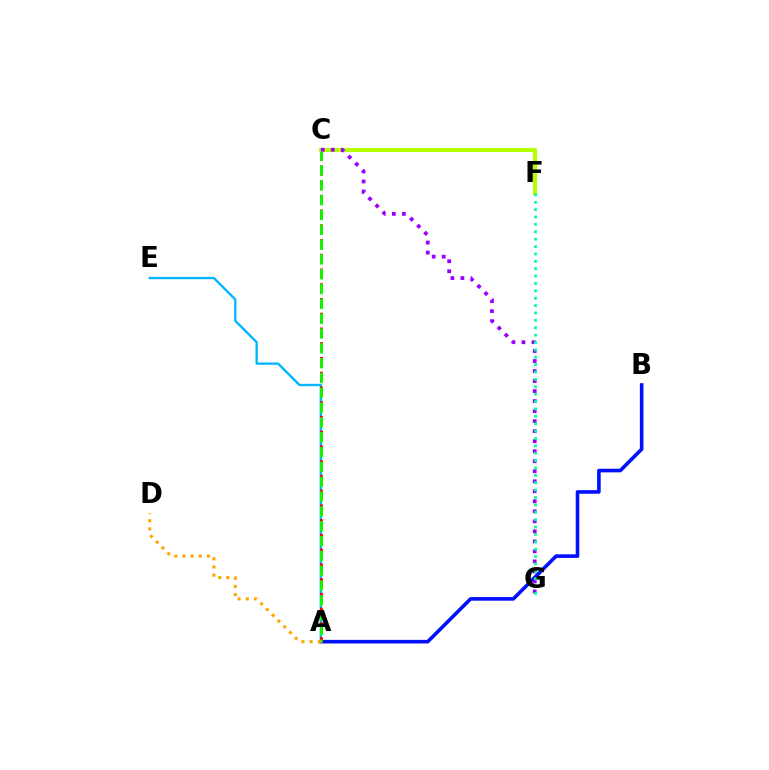{('A', 'B'): [{'color': '#0010ff', 'line_style': 'solid', 'thickness': 2.6}], ('C', 'F'): [{'color': '#ff00bd', 'line_style': 'dotted', 'thickness': 1.93}, {'color': '#b3ff00', 'line_style': 'solid', 'thickness': 2.96}], ('A', 'E'): [{'color': '#00b5ff', 'line_style': 'solid', 'thickness': 1.67}], ('A', 'C'): [{'color': '#ff0000', 'line_style': 'dashed', 'thickness': 2.0}, {'color': '#08ff00', 'line_style': 'dashed', 'thickness': 2.01}], ('C', 'G'): [{'color': '#9b00ff', 'line_style': 'dotted', 'thickness': 2.72}], ('F', 'G'): [{'color': '#00ff9d', 'line_style': 'dotted', 'thickness': 2.01}], ('A', 'D'): [{'color': '#ffa500', 'line_style': 'dotted', 'thickness': 2.22}]}